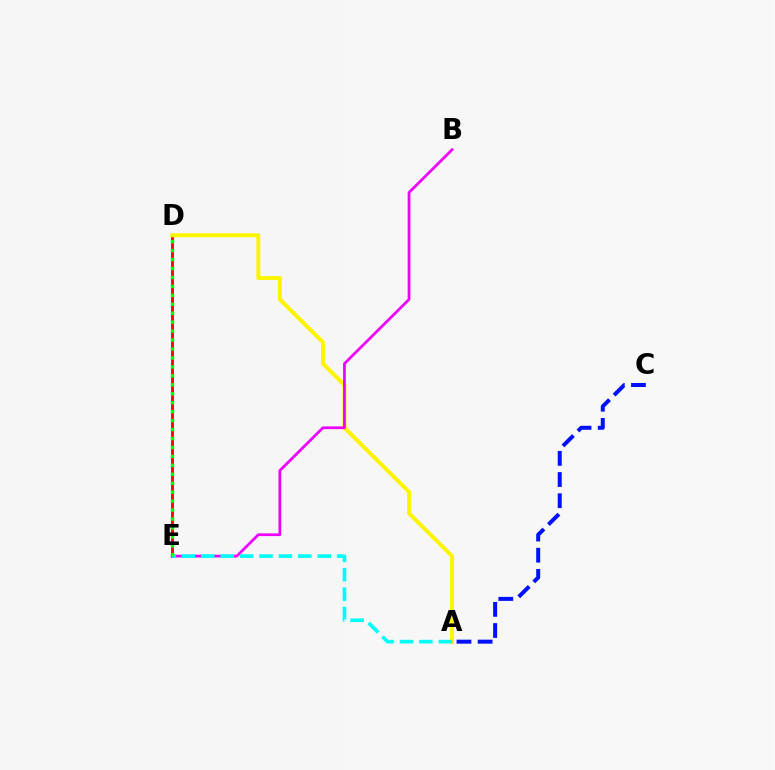{('D', 'E'): [{'color': '#ff0000', 'line_style': 'solid', 'thickness': 2.05}, {'color': '#08ff00', 'line_style': 'dotted', 'thickness': 2.43}], ('A', 'D'): [{'color': '#fcf500', 'line_style': 'solid', 'thickness': 2.85}], ('A', 'C'): [{'color': '#0010ff', 'line_style': 'dashed', 'thickness': 2.87}], ('B', 'E'): [{'color': '#ee00ff', 'line_style': 'solid', 'thickness': 1.97}], ('A', 'E'): [{'color': '#00fff6', 'line_style': 'dashed', 'thickness': 2.64}]}